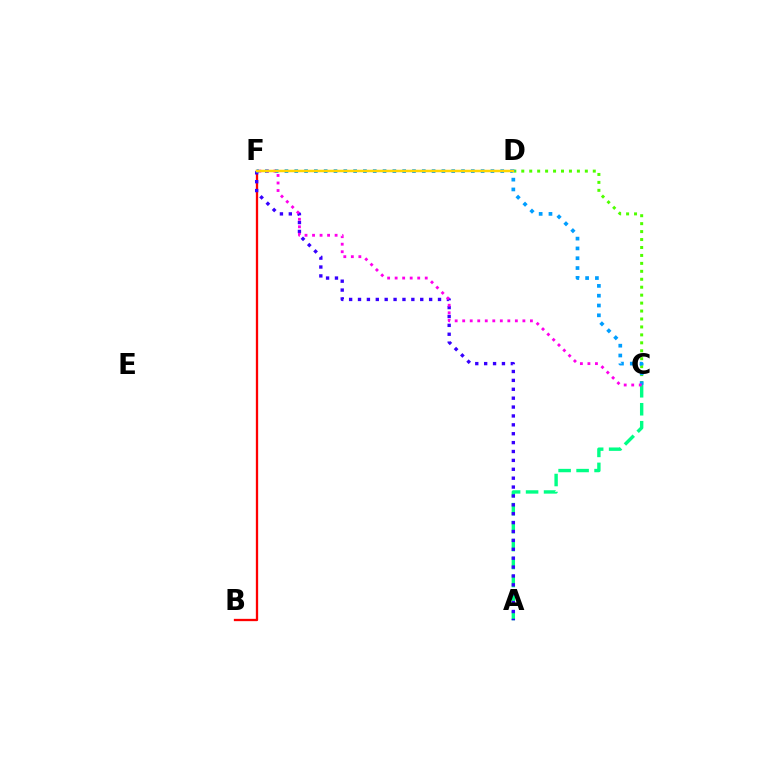{('C', 'D'): [{'color': '#4fff00', 'line_style': 'dotted', 'thickness': 2.16}], ('B', 'F'): [{'color': '#ff0000', 'line_style': 'solid', 'thickness': 1.66}], ('A', 'C'): [{'color': '#00ff86', 'line_style': 'dashed', 'thickness': 2.44}], ('A', 'F'): [{'color': '#3700ff', 'line_style': 'dotted', 'thickness': 2.42}], ('C', 'F'): [{'color': '#009eff', 'line_style': 'dotted', 'thickness': 2.66}, {'color': '#ff00ed', 'line_style': 'dotted', 'thickness': 2.04}], ('D', 'F'): [{'color': '#ffd500', 'line_style': 'solid', 'thickness': 1.8}]}